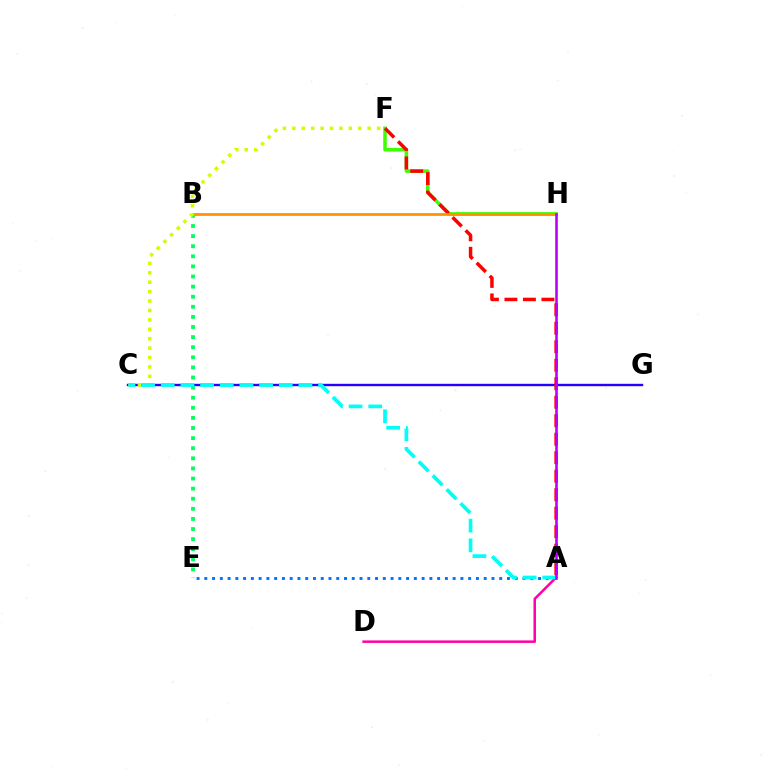{('C', 'G'): [{'color': '#2500ff', 'line_style': 'solid', 'thickness': 1.72}], ('B', 'E'): [{'color': '#00ff5c', 'line_style': 'dotted', 'thickness': 2.74}], ('A', 'E'): [{'color': '#0074ff', 'line_style': 'dotted', 'thickness': 2.11}], ('F', 'H'): [{'color': '#3dff00', 'line_style': 'solid', 'thickness': 2.55}], ('A', 'F'): [{'color': '#ff0000', 'line_style': 'dashed', 'thickness': 2.51}], ('B', 'H'): [{'color': '#ff9400', 'line_style': 'solid', 'thickness': 2.0}], ('A', 'D'): [{'color': '#ff00ac', 'line_style': 'solid', 'thickness': 1.8}], ('C', 'F'): [{'color': '#d1ff00', 'line_style': 'dotted', 'thickness': 2.56}], ('A', 'C'): [{'color': '#00fff6', 'line_style': 'dashed', 'thickness': 2.67}], ('A', 'H'): [{'color': '#b900ff', 'line_style': 'solid', 'thickness': 1.86}]}